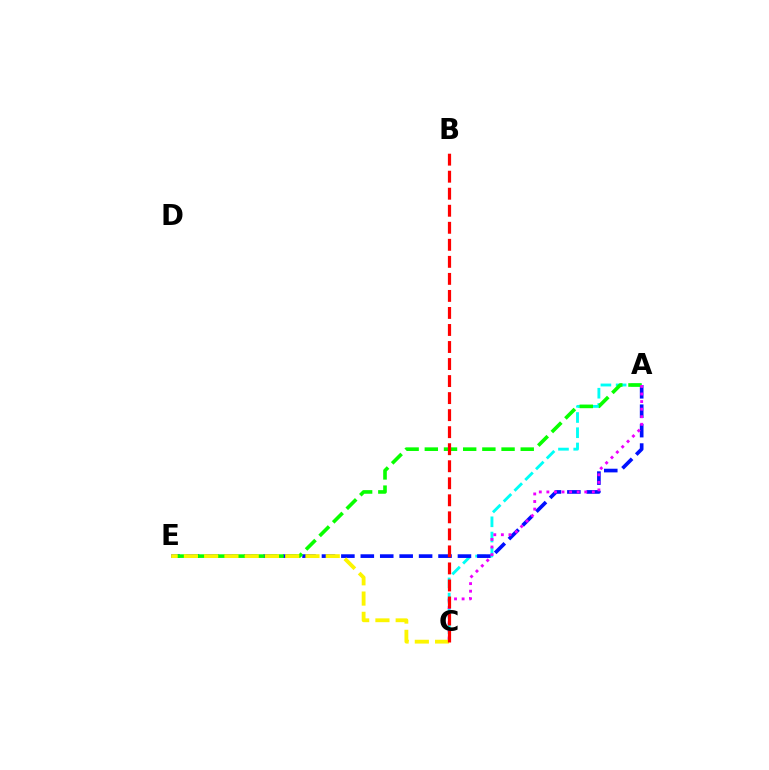{('A', 'C'): [{'color': '#00fff6', 'line_style': 'dashed', 'thickness': 2.07}, {'color': '#ee00ff', 'line_style': 'dotted', 'thickness': 2.06}], ('A', 'E'): [{'color': '#0010ff', 'line_style': 'dashed', 'thickness': 2.64}, {'color': '#08ff00', 'line_style': 'dashed', 'thickness': 2.61}], ('C', 'E'): [{'color': '#fcf500', 'line_style': 'dashed', 'thickness': 2.75}], ('B', 'C'): [{'color': '#ff0000', 'line_style': 'dashed', 'thickness': 2.31}]}